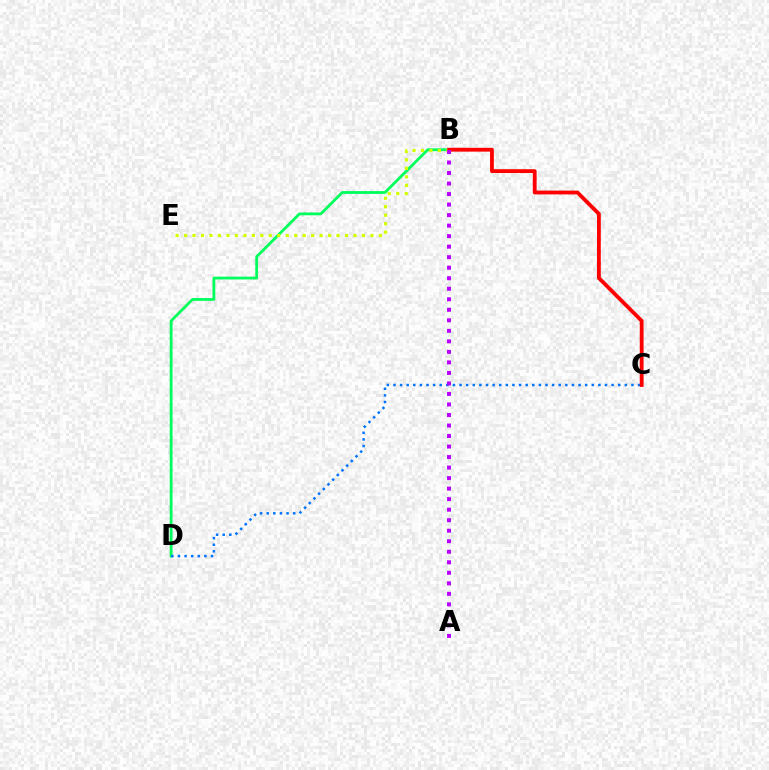{('B', 'D'): [{'color': '#00ff5c', 'line_style': 'solid', 'thickness': 2.02}], ('B', 'E'): [{'color': '#d1ff00', 'line_style': 'dotted', 'thickness': 2.3}], ('C', 'D'): [{'color': '#0074ff', 'line_style': 'dotted', 'thickness': 1.8}], ('B', 'C'): [{'color': '#ff0000', 'line_style': 'solid', 'thickness': 2.75}], ('A', 'B'): [{'color': '#b900ff', 'line_style': 'dotted', 'thickness': 2.86}]}